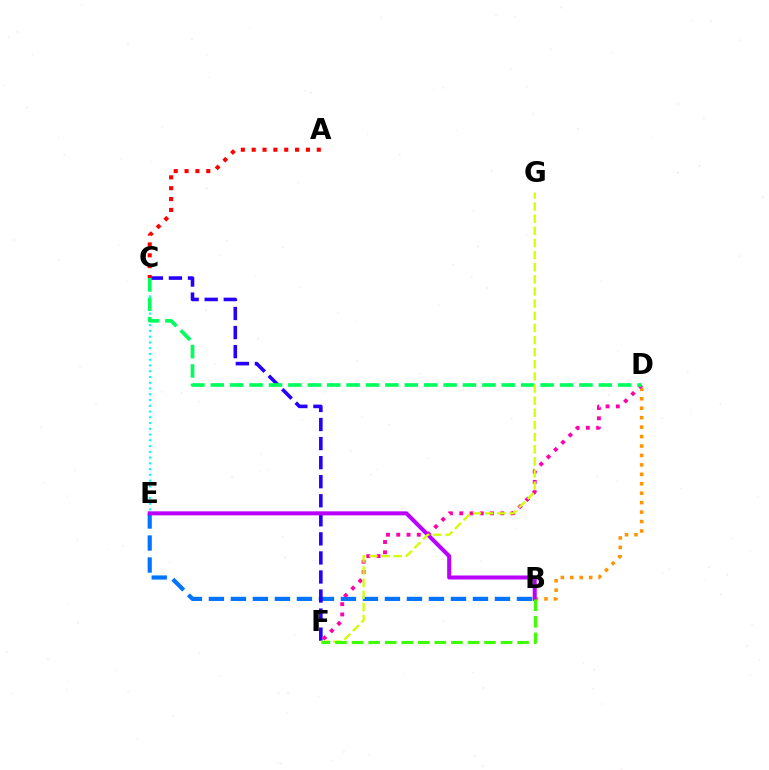{('B', 'E'): [{'color': '#0074ff', 'line_style': 'dashed', 'thickness': 2.99}, {'color': '#b900ff', 'line_style': 'solid', 'thickness': 2.89}], ('C', 'F'): [{'color': '#2500ff', 'line_style': 'dashed', 'thickness': 2.59}], ('A', 'C'): [{'color': '#ff0000', 'line_style': 'dotted', 'thickness': 2.95}], ('B', 'D'): [{'color': '#ff9400', 'line_style': 'dotted', 'thickness': 2.57}], ('D', 'F'): [{'color': '#ff00ac', 'line_style': 'dotted', 'thickness': 2.79}], ('C', 'E'): [{'color': '#00fff6', 'line_style': 'dotted', 'thickness': 1.56}], ('C', 'D'): [{'color': '#00ff5c', 'line_style': 'dashed', 'thickness': 2.64}], ('F', 'G'): [{'color': '#d1ff00', 'line_style': 'dashed', 'thickness': 1.65}], ('B', 'F'): [{'color': '#3dff00', 'line_style': 'dashed', 'thickness': 2.25}]}